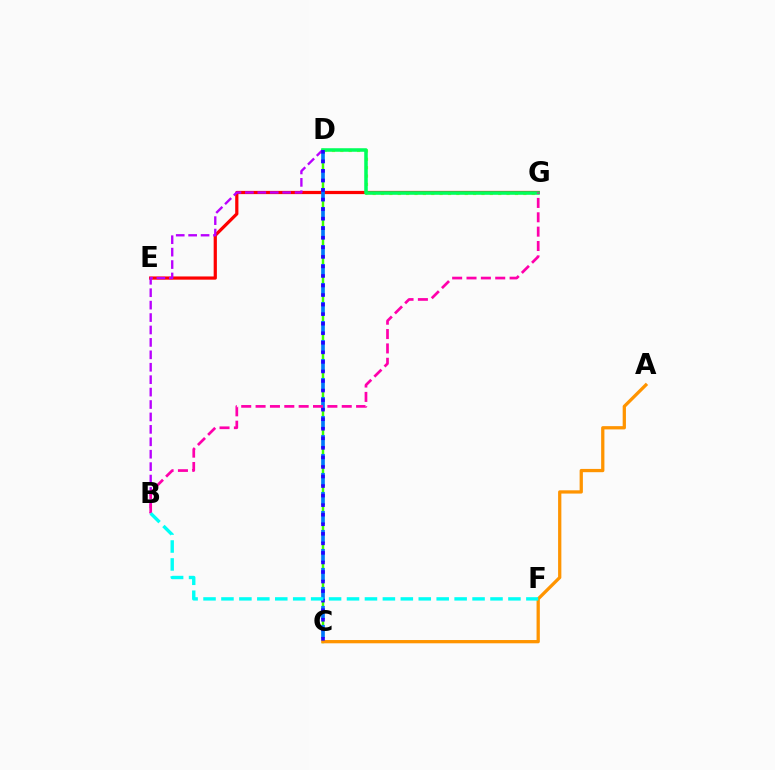{('D', 'G'): [{'color': '#d1ff00', 'line_style': 'dotted', 'thickness': 2.27}, {'color': '#00ff5c', 'line_style': 'solid', 'thickness': 2.55}], ('E', 'G'): [{'color': '#ff0000', 'line_style': 'solid', 'thickness': 2.32}], ('C', 'D'): [{'color': '#3dff00', 'line_style': 'solid', 'thickness': 1.77}, {'color': '#0074ff', 'line_style': 'dashed', 'thickness': 2.58}, {'color': '#2500ff', 'line_style': 'dotted', 'thickness': 2.59}], ('B', 'D'): [{'color': '#b900ff', 'line_style': 'dashed', 'thickness': 1.69}], ('A', 'C'): [{'color': '#ff9400', 'line_style': 'solid', 'thickness': 2.35}], ('B', 'G'): [{'color': '#ff00ac', 'line_style': 'dashed', 'thickness': 1.95}], ('B', 'F'): [{'color': '#00fff6', 'line_style': 'dashed', 'thickness': 2.44}]}